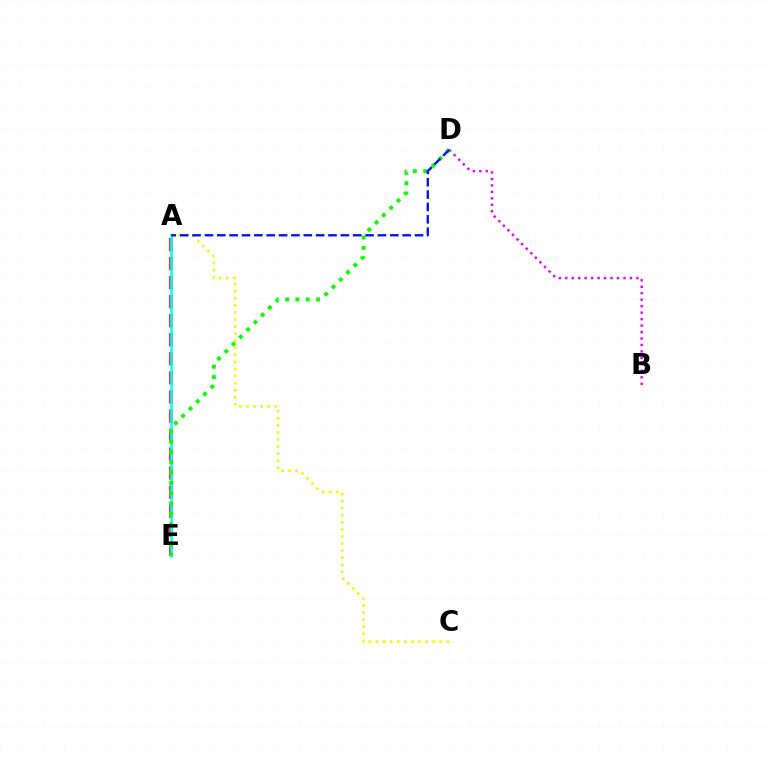{('B', 'D'): [{'color': '#ee00ff', 'line_style': 'dotted', 'thickness': 1.76}], ('A', 'E'): [{'color': '#ff0000', 'line_style': 'dashed', 'thickness': 2.59}, {'color': '#00fff6', 'line_style': 'solid', 'thickness': 1.83}], ('A', 'C'): [{'color': '#fcf500', 'line_style': 'dotted', 'thickness': 1.92}], ('D', 'E'): [{'color': '#08ff00', 'line_style': 'dotted', 'thickness': 2.8}], ('A', 'D'): [{'color': '#0010ff', 'line_style': 'dashed', 'thickness': 1.68}]}